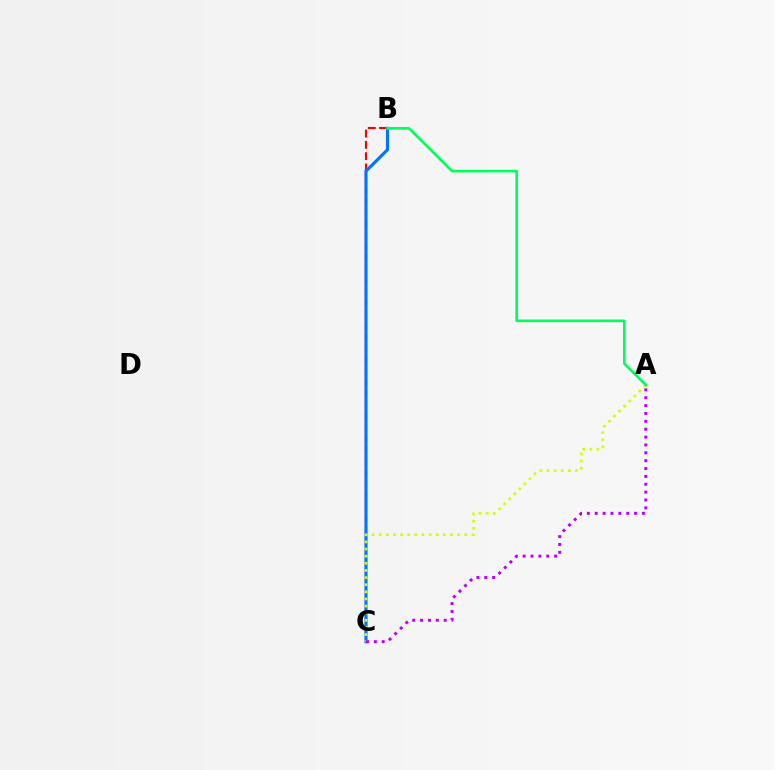{('B', 'C'): [{'color': '#ff0000', 'line_style': 'dashed', 'thickness': 1.54}, {'color': '#0074ff', 'line_style': 'solid', 'thickness': 2.23}], ('A', 'C'): [{'color': '#d1ff00', 'line_style': 'dotted', 'thickness': 1.94}, {'color': '#b900ff', 'line_style': 'dotted', 'thickness': 2.14}], ('A', 'B'): [{'color': '#00ff5c', 'line_style': 'solid', 'thickness': 1.89}]}